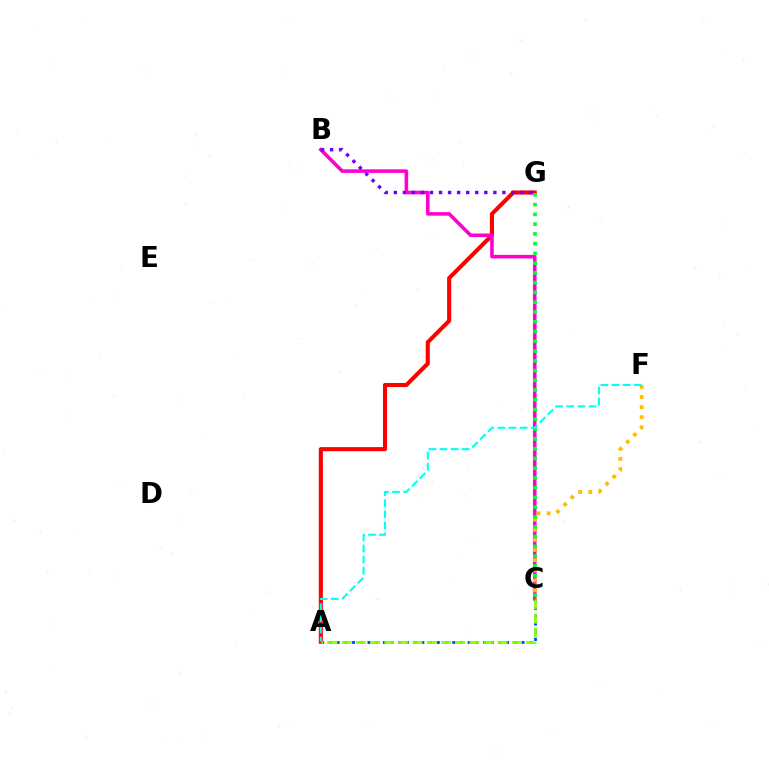{('A', 'G'): [{'color': '#ff0000', 'line_style': 'solid', 'thickness': 2.95}], ('A', 'C'): [{'color': '#004bff', 'line_style': 'dotted', 'thickness': 2.09}, {'color': '#84ff00', 'line_style': 'dashed', 'thickness': 1.93}], ('B', 'C'): [{'color': '#ff00cf', 'line_style': 'solid', 'thickness': 2.57}], ('C', 'F'): [{'color': '#ffbd00', 'line_style': 'dotted', 'thickness': 2.75}], ('B', 'G'): [{'color': '#7200ff', 'line_style': 'dotted', 'thickness': 2.46}], ('C', 'G'): [{'color': '#00ff39', 'line_style': 'dotted', 'thickness': 2.65}], ('A', 'F'): [{'color': '#00fff6', 'line_style': 'dashed', 'thickness': 1.51}]}